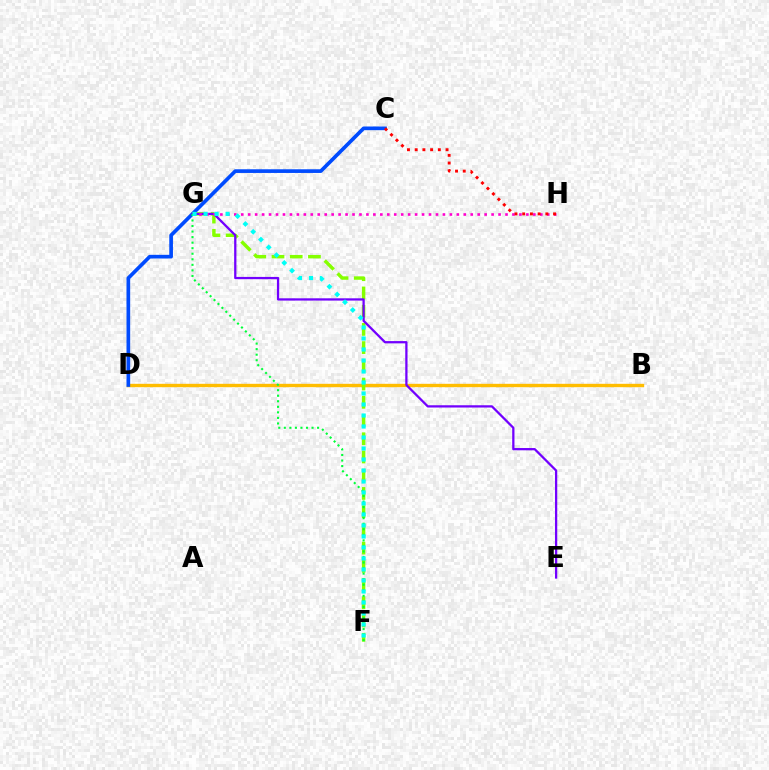{('B', 'D'): [{'color': '#ffbd00', 'line_style': 'solid', 'thickness': 2.43}], ('C', 'D'): [{'color': '#004bff', 'line_style': 'solid', 'thickness': 2.65}], ('F', 'G'): [{'color': '#84ff00', 'line_style': 'dashed', 'thickness': 2.48}, {'color': '#00ff39', 'line_style': 'dotted', 'thickness': 1.51}, {'color': '#00fff6', 'line_style': 'dotted', 'thickness': 2.99}], ('E', 'G'): [{'color': '#7200ff', 'line_style': 'solid', 'thickness': 1.63}], ('G', 'H'): [{'color': '#ff00cf', 'line_style': 'dotted', 'thickness': 1.89}], ('C', 'H'): [{'color': '#ff0000', 'line_style': 'dotted', 'thickness': 2.1}]}